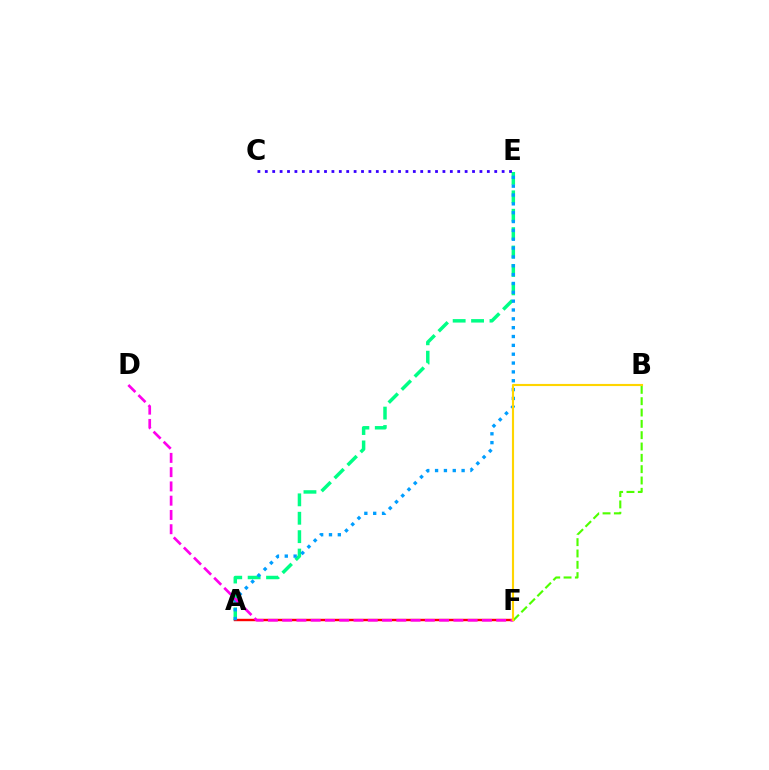{('A', 'E'): [{'color': '#00ff86', 'line_style': 'dashed', 'thickness': 2.5}, {'color': '#009eff', 'line_style': 'dotted', 'thickness': 2.4}], ('A', 'F'): [{'color': '#ff0000', 'line_style': 'solid', 'thickness': 1.74}], ('B', 'F'): [{'color': '#4fff00', 'line_style': 'dashed', 'thickness': 1.54}, {'color': '#ffd500', 'line_style': 'solid', 'thickness': 1.54}], ('D', 'F'): [{'color': '#ff00ed', 'line_style': 'dashed', 'thickness': 1.94}], ('C', 'E'): [{'color': '#3700ff', 'line_style': 'dotted', 'thickness': 2.01}]}